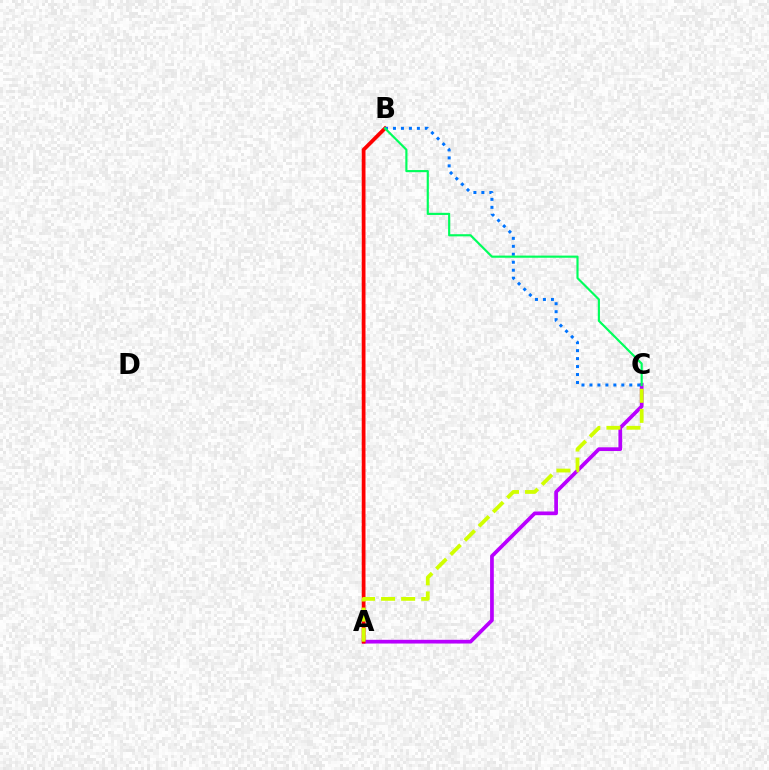{('A', 'C'): [{'color': '#b900ff', 'line_style': 'solid', 'thickness': 2.68}, {'color': '#d1ff00', 'line_style': 'dashed', 'thickness': 2.73}], ('A', 'B'): [{'color': '#ff0000', 'line_style': 'solid', 'thickness': 2.7}], ('B', 'C'): [{'color': '#0074ff', 'line_style': 'dotted', 'thickness': 2.17}, {'color': '#00ff5c', 'line_style': 'solid', 'thickness': 1.55}]}